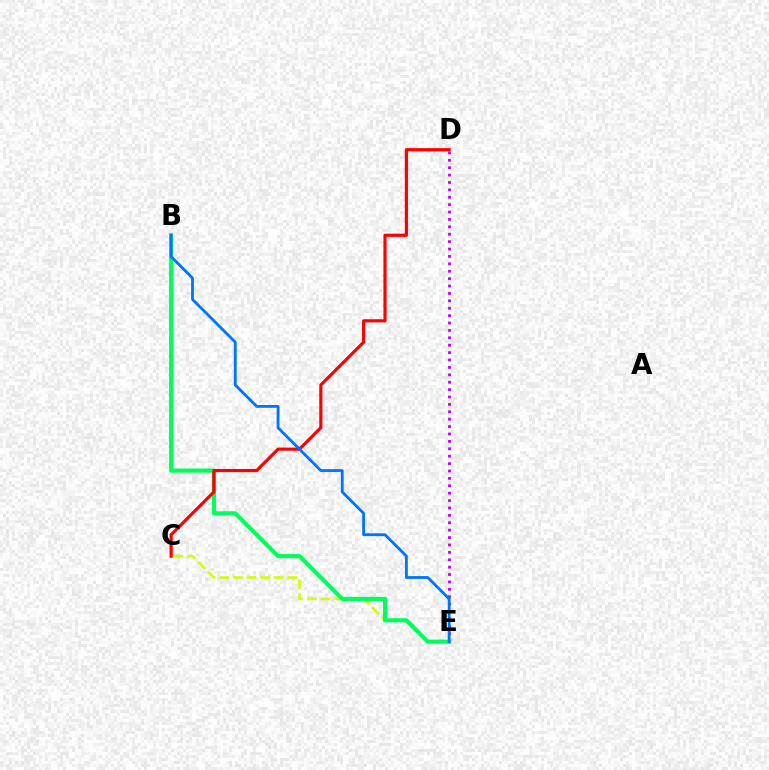{('C', 'E'): [{'color': '#d1ff00', 'line_style': 'dashed', 'thickness': 1.85}], ('D', 'E'): [{'color': '#b900ff', 'line_style': 'dotted', 'thickness': 2.01}], ('B', 'E'): [{'color': '#00ff5c', 'line_style': 'solid', 'thickness': 2.98}, {'color': '#0074ff', 'line_style': 'solid', 'thickness': 2.02}], ('C', 'D'): [{'color': '#ff0000', 'line_style': 'solid', 'thickness': 2.28}]}